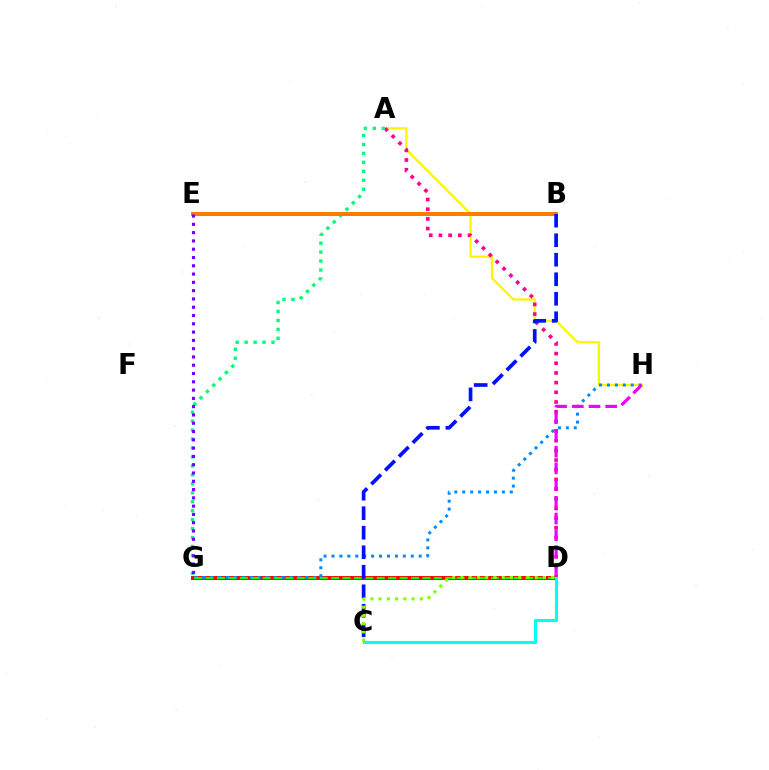{('A', 'H'): [{'color': '#fcf500', 'line_style': 'solid', 'thickness': 1.64}], ('D', 'G'): [{'color': '#ff0000', 'line_style': 'solid', 'thickness': 2.83}, {'color': '#08ff00', 'line_style': 'dashed', 'thickness': 1.55}], ('G', 'H'): [{'color': '#008cff', 'line_style': 'dotted', 'thickness': 2.15}], ('A', 'D'): [{'color': '#ff0094', 'line_style': 'dotted', 'thickness': 2.63}], ('A', 'G'): [{'color': '#00ff74', 'line_style': 'dotted', 'thickness': 2.43}], ('D', 'H'): [{'color': '#ee00ff', 'line_style': 'dashed', 'thickness': 2.27}], ('B', 'E'): [{'color': '#ff7c00', 'line_style': 'solid', 'thickness': 2.89}], ('B', 'C'): [{'color': '#0010ff', 'line_style': 'dashed', 'thickness': 2.65}], ('C', 'D'): [{'color': '#84ff00', 'line_style': 'dotted', 'thickness': 2.24}, {'color': '#00fff6', 'line_style': 'solid', 'thickness': 2.25}], ('E', 'G'): [{'color': '#7200ff', 'line_style': 'dotted', 'thickness': 2.25}]}